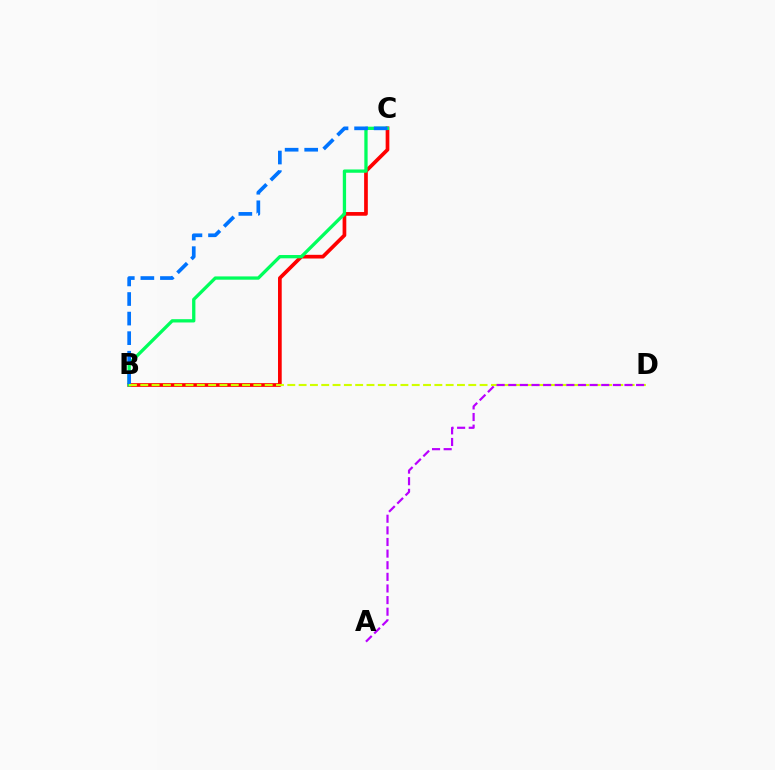{('B', 'C'): [{'color': '#ff0000', 'line_style': 'solid', 'thickness': 2.66}, {'color': '#00ff5c', 'line_style': 'solid', 'thickness': 2.37}, {'color': '#0074ff', 'line_style': 'dashed', 'thickness': 2.66}], ('B', 'D'): [{'color': '#d1ff00', 'line_style': 'dashed', 'thickness': 1.54}], ('A', 'D'): [{'color': '#b900ff', 'line_style': 'dashed', 'thickness': 1.58}]}